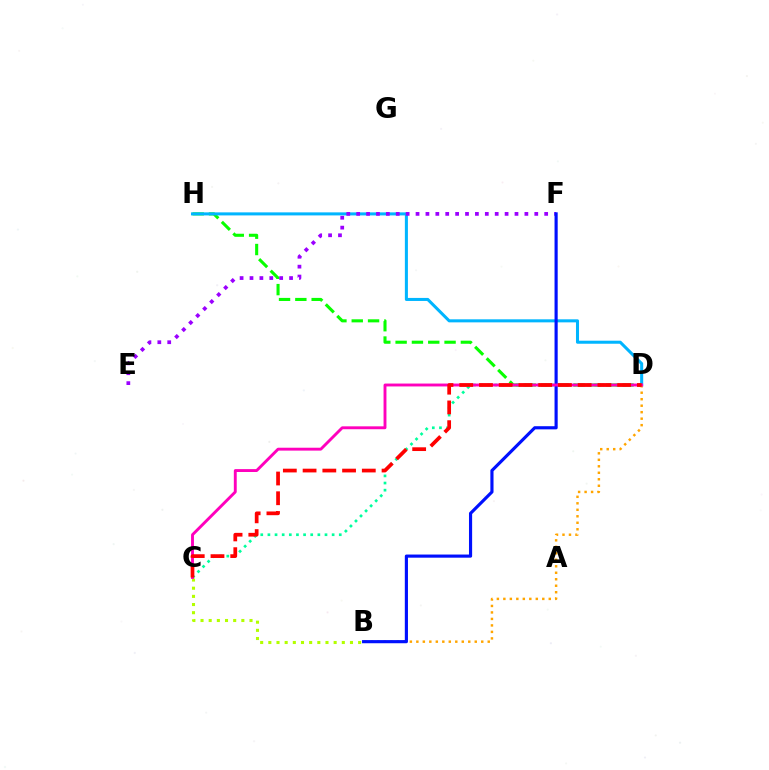{('B', 'C'): [{'color': '#b3ff00', 'line_style': 'dotted', 'thickness': 2.22}], ('C', 'D'): [{'color': '#00ff9d', 'line_style': 'dotted', 'thickness': 1.94}, {'color': '#ff00bd', 'line_style': 'solid', 'thickness': 2.08}, {'color': '#ff0000', 'line_style': 'dashed', 'thickness': 2.68}], ('D', 'H'): [{'color': '#08ff00', 'line_style': 'dashed', 'thickness': 2.22}, {'color': '#00b5ff', 'line_style': 'solid', 'thickness': 2.19}], ('B', 'D'): [{'color': '#ffa500', 'line_style': 'dotted', 'thickness': 1.76}], ('E', 'F'): [{'color': '#9b00ff', 'line_style': 'dotted', 'thickness': 2.69}], ('B', 'F'): [{'color': '#0010ff', 'line_style': 'solid', 'thickness': 2.27}]}